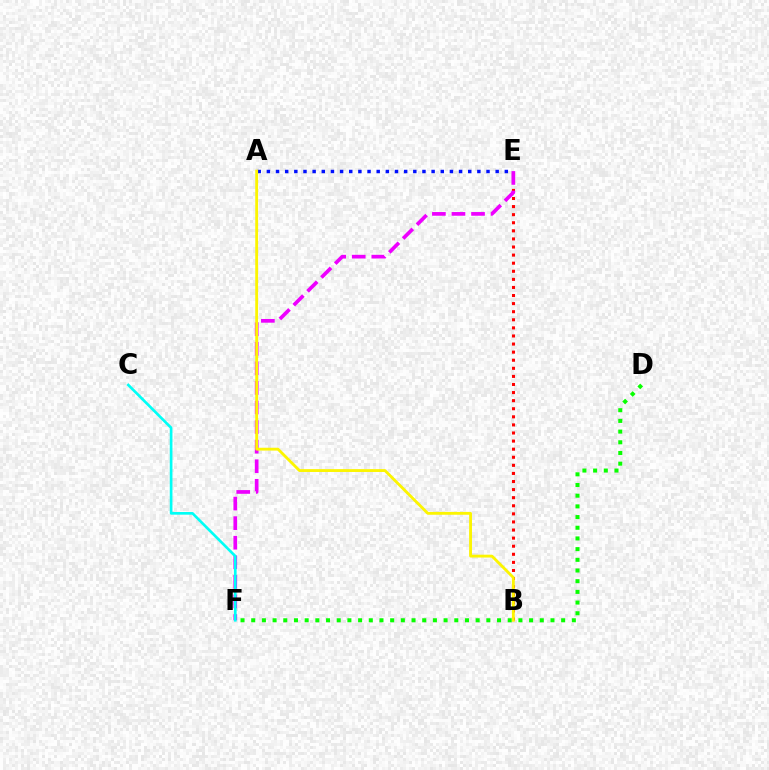{('B', 'E'): [{'color': '#ff0000', 'line_style': 'dotted', 'thickness': 2.2}], ('E', 'F'): [{'color': '#ee00ff', 'line_style': 'dashed', 'thickness': 2.66}], ('D', 'F'): [{'color': '#08ff00', 'line_style': 'dotted', 'thickness': 2.9}], ('C', 'F'): [{'color': '#00fff6', 'line_style': 'solid', 'thickness': 1.92}], ('A', 'E'): [{'color': '#0010ff', 'line_style': 'dotted', 'thickness': 2.49}], ('A', 'B'): [{'color': '#fcf500', 'line_style': 'solid', 'thickness': 2.04}]}